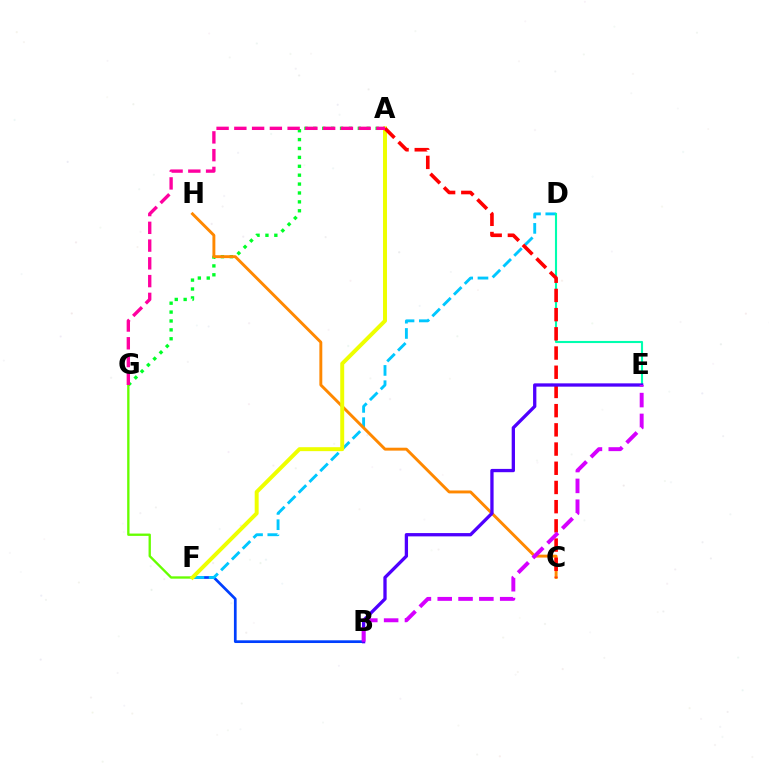{('B', 'F'): [{'color': '#003fff', 'line_style': 'solid', 'thickness': 1.96}], ('D', 'F'): [{'color': '#00c7ff', 'line_style': 'dashed', 'thickness': 2.08}], ('A', 'G'): [{'color': '#00ff27', 'line_style': 'dotted', 'thickness': 2.42}, {'color': '#ff00a0', 'line_style': 'dashed', 'thickness': 2.41}], ('F', 'G'): [{'color': '#66ff00', 'line_style': 'solid', 'thickness': 1.69}], ('C', 'H'): [{'color': '#ff8800', 'line_style': 'solid', 'thickness': 2.1}], ('D', 'E'): [{'color': '#00ffaf', 'line_style': 'solid', 'thickness': 1.52}], ('A', 'F'): [{'color': '#eeff00', 'line_style': 'solid', 'thickness': 2.85}], ('A', 'C'): [{'color': '#ff0000', 'line_style': 'dashed', 'thickness': 2.61}], ('B', 'E'): [{'color': '#4f00ff', 'line_style': 'solid', 'thickness': 2.37}, {'color': '#d600ff', 'line_style': 'dashed', 'thickness': 2.83}]}